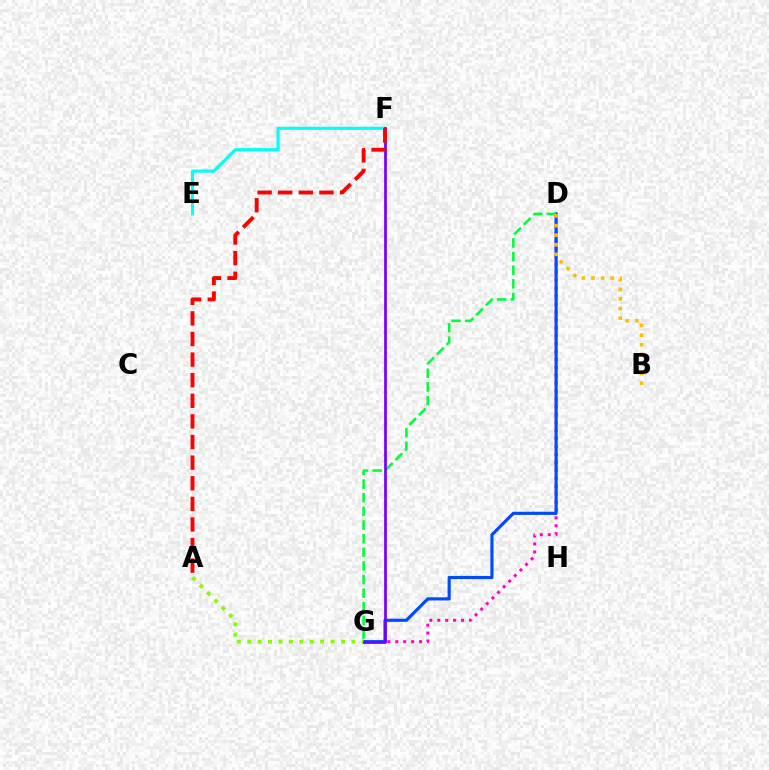{('D', 'G'): [{'color': '#ff00cf', 'line_style': 'dotted', 'thickness': 2.15}, {'color': '#004bff', 'line_style': 'solid', 'thickness': 2.27}, {'color': '#00ff39', 'line_style': 'dashed', 'thickness': 1.85}], ('E', 'F'): [{'color': '#00fff6', 'line_style': 'solid', 'thickness': 2.25}], ('A', 'G'): [{'color': '#84ff00', 'line_style': 'dotted', 'thickness': 2.83}], ('F', 'G'): [{'color': '#7200ff', 'line_style': 'solid', 'thickness': 1.95}], ('A', 'F'): [{'color': '#ff0000', 'line_style': 'dashed', 'thickness': 2.8}], ('B', 'D'): [{'color': '#ffbd00', 'line_style': 'dotted', 'thickness': 2.61}]}